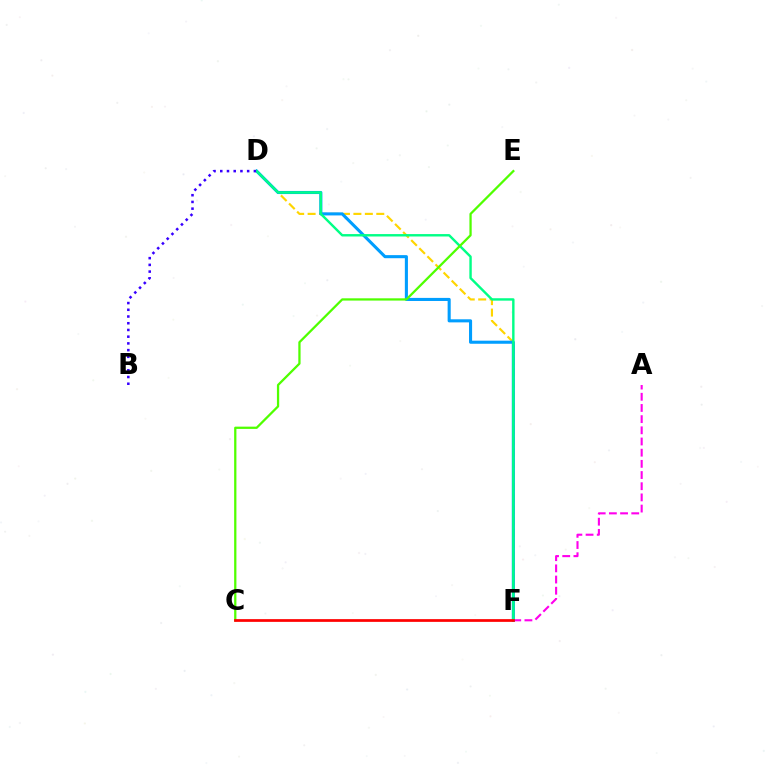{('D', 'F'): [{'color': '#ffd500', 'line_style': 'dashed', 'thickness': 1.55}, {'color': '#009eff', 'line_style': 'solid', 'thickness': 2.22}, {'color': '#00ff86', 'line_style': 'solid', 'thickness': 1.74}], ('A', 'F'): [{'color': '#ff00ed', 'line_style': 'dashed', 'thickness': 1.52}], ('B', 'D'): [{'color': '#3700ff', 'line_style': 'dotted', 'thickness': 1.83}], ('C', 'E'): [{'color': '#4fff00', 'line_style': 'solid', 'thickness': 1.63}], ('C', 'F'): [{'color': '#ff0000', 'line_style': 'solid', 'thickness': 1.96}]}